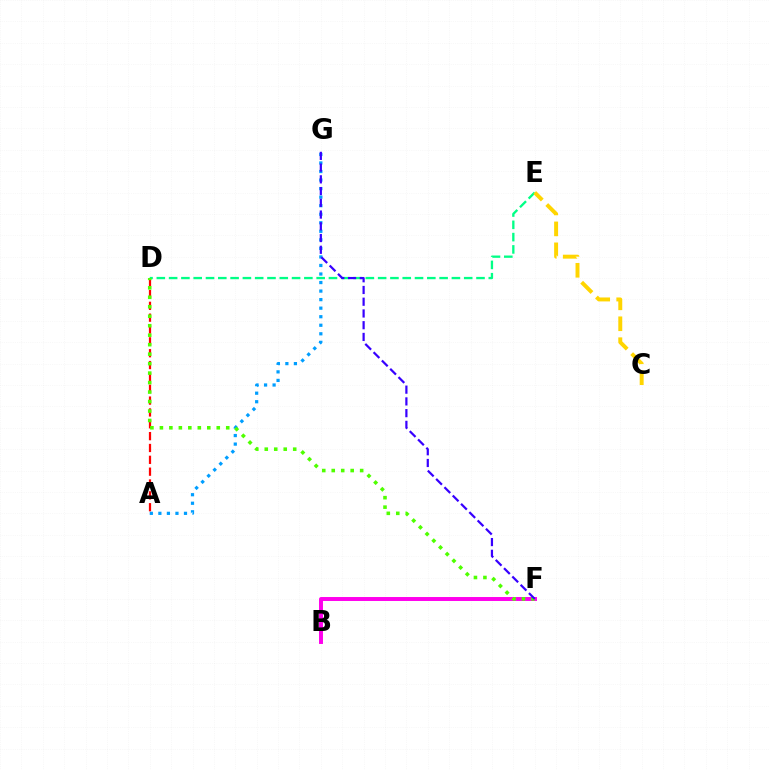{('B', 'F'): [{'color': '#ff00ed', 'line_style': 'solid', 'thickness': 2.84}], ('A', 'D'): [{'color': '#ff0000', 'line_style': 'dashed', 'thickness': 1.61}], ('A', 'G'): [{'color': '#009eff', 'line_style': 'dotted', 'thickness': 2.32}], ('D', 'E'): [{'color': '#00ff86', 'line_style': 'dashed', 'thickness': 1.67}], ('D', 'F'): [{'color': '#4fff00', 'line_style': 'dotted', 'thickness': 2.58}], ('C', 'E'): [{'color': '#ffd500', 'line_style': 'dashed', 'thickness': 2.84}], ('F', 'G'): [{'color': '#3700ff', 'line_style': 'dashed', 'thickness': 1.59}]}